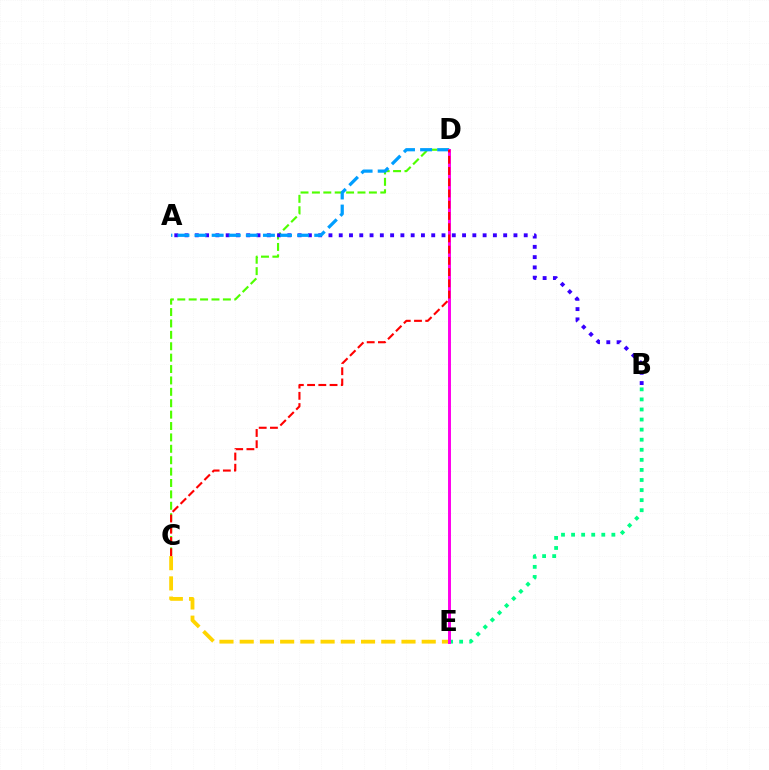{('B', 'E'): [{'color': '#00ff86', 'line_style': 'dotted', 'thickness': 2.74}], ('C', 'E'): [{'color': '#ffd500', 'line_style': 'dashed', 'thickness': 2.75}], ('C', 'D'): [{'color': '#4fff00', 'line_style': 'dashed', 'thickness': 1.55}, {'color': '#ff0000', 'line_style': 'dashed', 'thickness': 1.53}], ('A', 'B'): [{'color': '#3700ff', 'line_style': 'dotted', 'thickness': 2.79}], ('A', 'D'): [{'color': '#009eff', 'line_style': 'dashed', 'thickness': 2.32}], ('D', 'E'): [{'color': '#ff00ed', 'line_style': 'solid', 'thickness': 2.13}]}